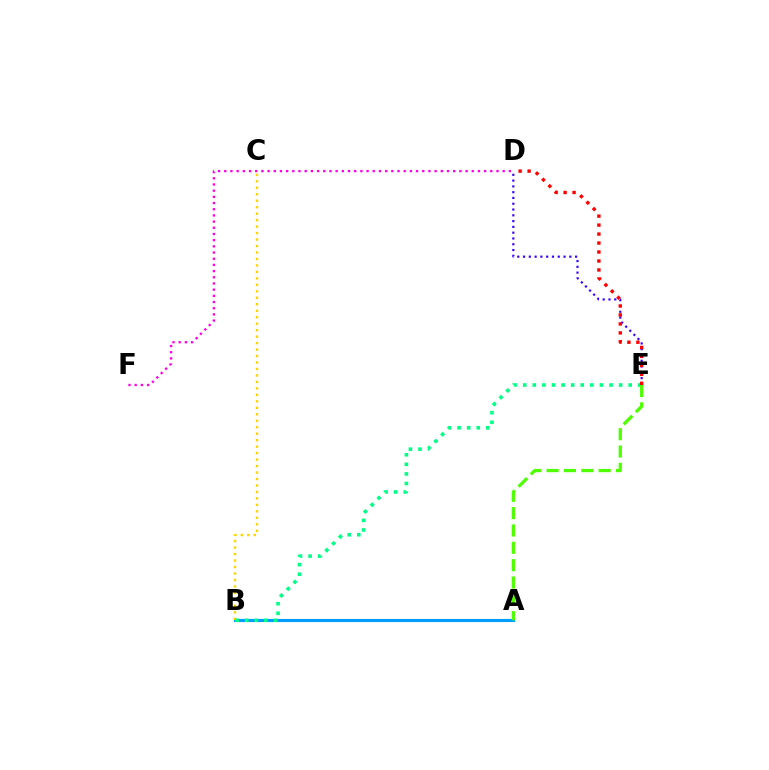{('A', 'B'): [{'color': '#009eff', 'line_style': 'solid', 'thickness': 2.24}], ('B', 'C'): [{'color': '#ffd500', 'line_style': 'dotted', 'thickness': 1.76}], ('B', 'E'): [{'color': '#00ff86', 'line_style': 'dotted', 'thickness': 2.61}], ('A', 'E'): [{'color': '#4fff00', 'line_style': 'dashed', 'thickness': 2.36}], ('D', 'E'): [{'color': '#3700ff', 'line_style': 'dotted', 'thickness': 1.57}, {'color': '#ff0000', 'line_style': 'dotted', 'thickness': 2.44}], ('D', 'F'): [{'color': '#ff00ed', 'line_style': 'dotted', 'thickness': 1.68}]}